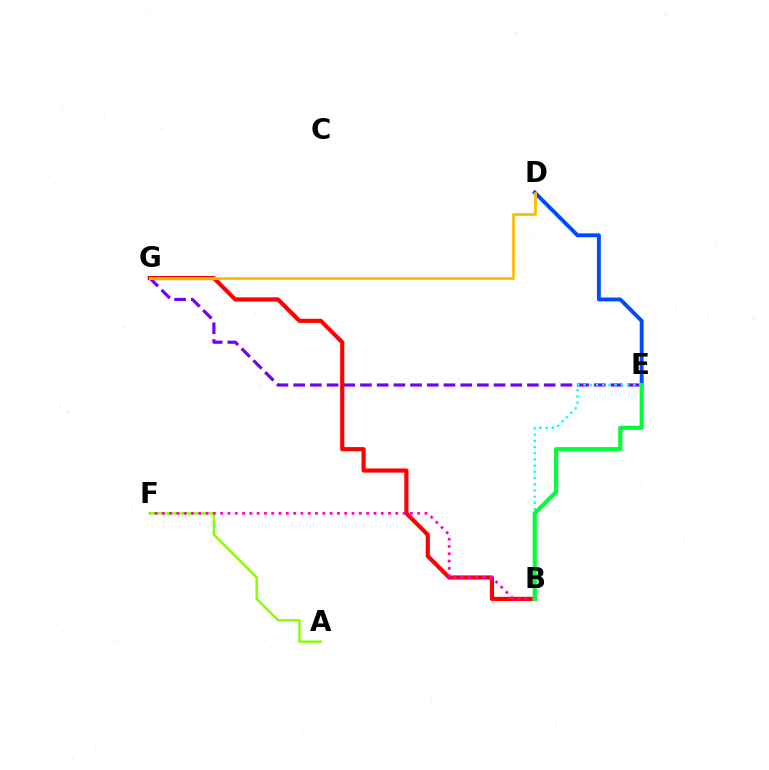{('E', 'G'): [{'color': '#7200ff', 'line_style': 'dashed', 'thickness': 2.27}], ('B', 'G'): [{'color': '#ff0000', 'line_style': 'solid', 'thickness': 2.99}], ('B', 'E'): [{'color': '#00fff6', 'line_style': 'dotted', 'thickness': 1.69}, {'color': '#00ff39', 'line_style': 'solid', 'thickness': 2.99}], ('A', 'F'): [{'color': '#84ff00', 'line_style': 'solid', 'thickness': 1.75}], ('D', 'E'): [{'color': '#004bff', 'line_style': 'solid', 'thickness': 2.81}], ('B', 'F'): [{'color': '#ff00cf', 'line_style': 'dotted', 'thickness': 1.98}], ('D', 'G'): [{'color': '#ffbd00', 'line_style': 'solid', 'thickness': 1.99}]}